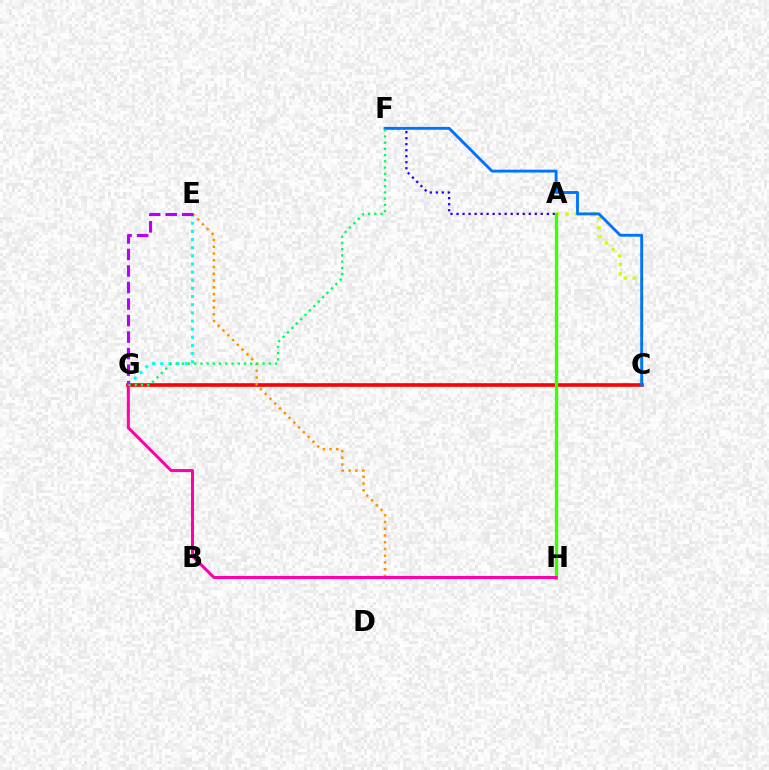{('A', 'F'): [{'color': '#2500ff', 'line_style': 'dotted', 'thickness': 1.63}], ('E', 'G'): [{'color': '#00fff6', 'line_style': 'dotted', 'thickness': 2.21}, {'color': '#b900ff', 'line_style': 'dashed', 'thickness': 2.25}], ('A', 'C'): [{'color': '#d1ff00', 'line_style': 'dotted', 'thickness': 2.49}], ('C', 'G'): [{'color': '#ff0000', 'line_style': 'solid', 'thickness': 2.61}], ('E', 'H'): [{'color': '#ff9400', 'line_style': 'dotted', 'thickness': 1.83}], ('A', 'H'): [{'color': '#3dff00', 'line_style': 'solid', 'thickness': 2.41}], ('C', 'F'): [{'color': '#0074ff', 'line_style': 'solid', 'thickness': 2.07}], ('G', 'H'): [{'color': '#ff00ac', 'line_style': 'solid', 'thickness': 2.18}], ('F', 'G'): [{'color': '#00ff5c', 'line_style': 'dotted', 'thickness': 1.69}]}